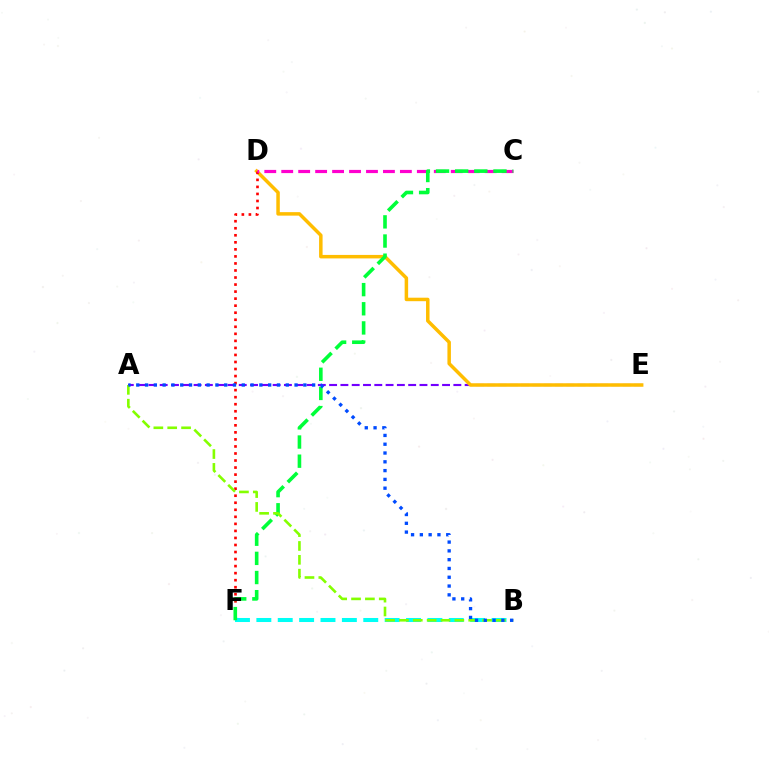{('A', 'E'): [{'color': '#7200ff', 'line_style': 'dashed', 'thickness': 1.53}], ('D', 'E'): [{'color': '#ffbd00', 'line_style': 'solid', 'thickness': 2.52}], ('D', 'F'): [{'color': '#ff0000', 'line_style': 'dotted', 'thickness': 1.91}], ('C', 'D'): [{'color': '#ff00cf', 'line_style': 'dashed', 'thickness': 2.3}], ('B', 'F'): [{'color': '#00fff6', 'line_style': 'dashed', 'thickness': 2.9}], ('C', 'F'): [{'color': '#00ff39', 'line_style': 'dashed', 'thickness': 2.6}], ('A', 'B'): [{'color': '#84ff00', 'line_style': 'dashed', 'thickness': 1.88}, {'color': '#004bff', 'line_style': 'dotted', 'thickness': 2.39}]}